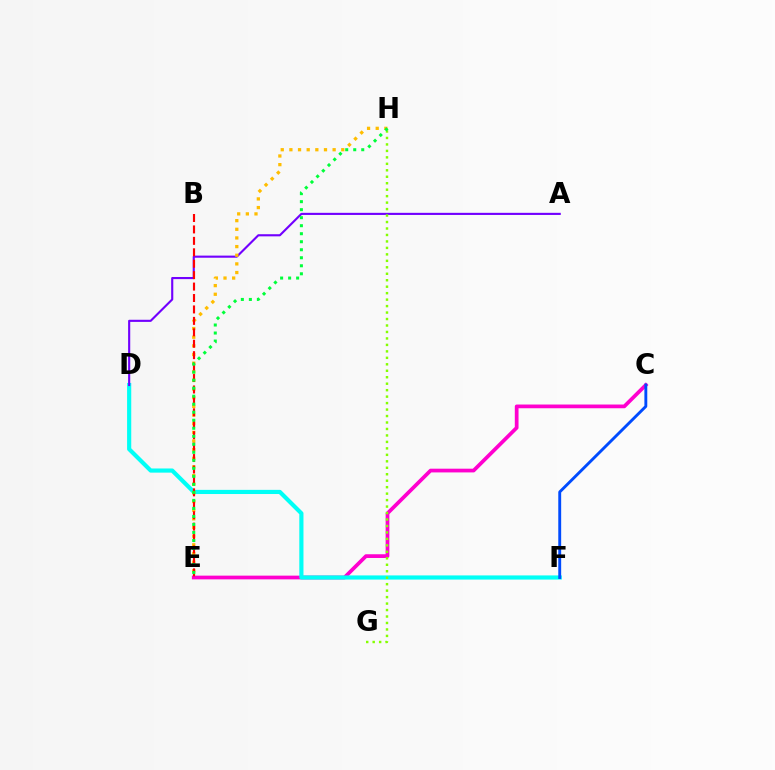{('C', 'E'): [{'color': '#ff00cf', 'line_style': 'solid', 'thickness': 2.68}], ('D', 'F'): [{'color': '#00fff6', 'line_style': 'solid', 'thickness': 2.99}], ('A', 'D'): [{'color': '#7200ff', 'line_style': 'solid', 'thickness': 1.53}], ('E', 'H'): [{'color': '#ffbd00', 'line_style': 'dotted', 'thickness': 2.35}, {'color': '#00ff39', 'line_style': 'dotted', 'thickness': 2.18}], ('B', 'E'): [{'color': '#ff0000', 'line_style': 'dashed', 'thickness': 1.55}], ('G', 'H'): [{'color': '#84ff00', 'line_style': 'dotted', 'thickness': 1.76}], ('C', 'F'): [{'color': '#004bff', 'line_style': 'solid', 'thickness': 2.08}]}